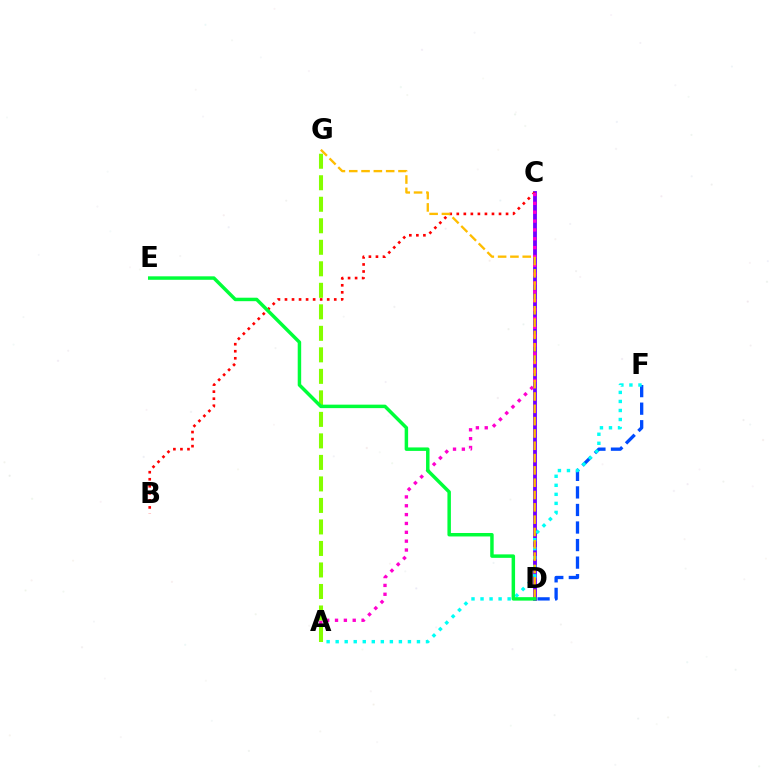{('C', 'D'): [{'color': '#7200ff', 'line_style': 'solid', 'thickness': 2.76}], ('D', 'F'): [{'color': '#004bff', 'line_style': 'dashed', 'thickness': 2.38}], ('B', 'C'): [{'color': '#ff0000', 'line_style': 'dotted', 'thickness': 1.91}], ('A', 'C'): [{'color': '#ff00cf', 'line_style': 'dotted', 'thickness': 2.4}], ('A', 'F'): [{'color': '#00fff6', 'line_style': 'dotted', 'thickness': 2.45}], ('A', 'G'): [{'color': '#84ff00', 'line_style': 'dashed', 'thickness': 2.92}], ('D', 'G'): [{'color': '#ffbd00', 'line_style': 'dashed', 'thickness': 1.67}], ('D', 'E'): [{'color': '#00ff39', 'line_style': 'solid', 'thickness': 2.5}]}